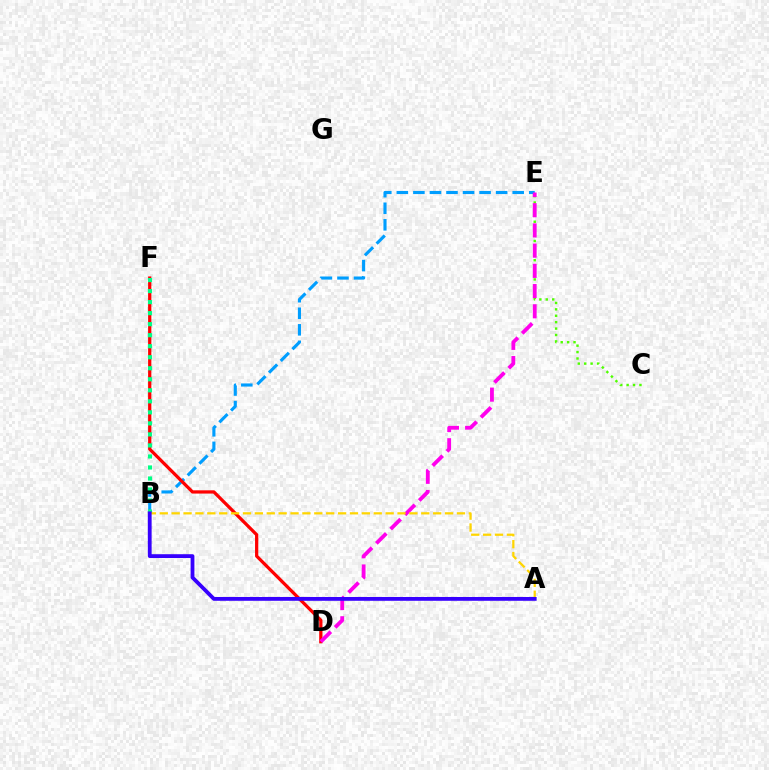{('B', 'E'): [{'color': '#009eff', 'line_style': 'dashed', 'thickness': 2.25}], ('D', 'F'): [{'color': '#ff0000', 'line_style': 'solid', 'thickness': 2.34}], ('C', 'E'): [{'color': '#4fff00', 'line_style': 'dotted', 'thickness': 1.74}], ('B', 'F'): [{'color': '#00ff86', 'line_style': 'dotted', 'thickness': 3.0}], ('D', 'E'): [{'color': '#ff00ed', 'line_style': 'dashed', 'thickness': 2.75}], ('A', 'B'): [{'color': '#ffd500', 'line_style': 'dashed', 'thickness': 1.61}, {'color': '#3700ff', 'line_style': 'solid', 'thickness': 2.74}]}